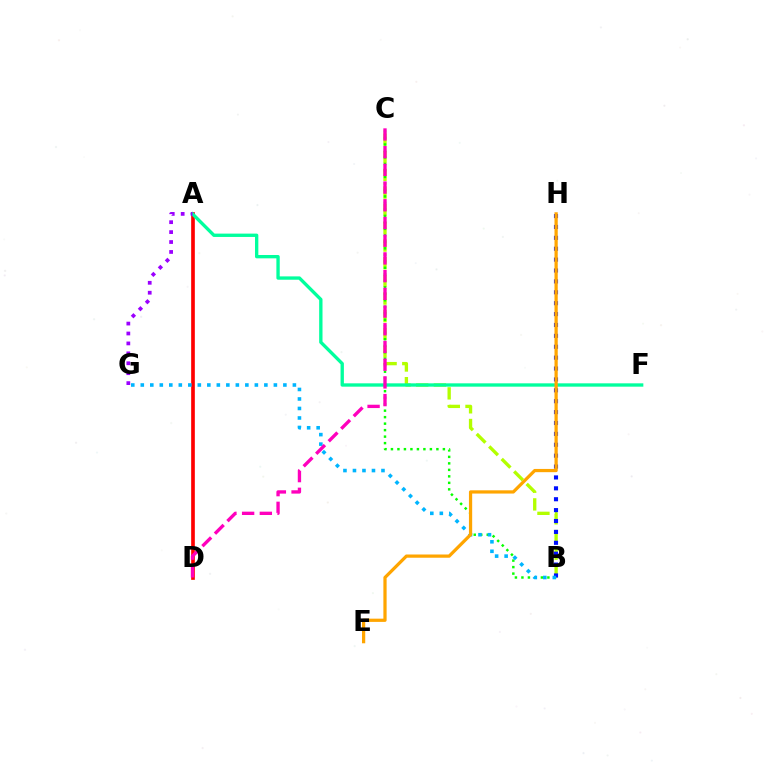{('A', 'D'): [{'color': '#ff0000', 'line_style': 'solid', 'thickness': 2.64}], ('B', 'C'): [{'color': '#b3ff00', 'line_style': 'dashed', 'thickness': 2.4}, {'color': '#08ff00', 'line_style': 'dotted', 'thickness': 1.76}], ('B', 'H'): [{'color': '#0010ff', 'line_style': 'dotted', 'thickness': 2.96}], ('A', 'F'): [{'color': '#00ff9d', 'line_style': 'solid', 'thickness': 2.4}], ('A', 'G'): [{'color': '#9b00ff', 'line_style': 'dotted', 'thickness': 2.7}], ('B', 'G'): [{'color': '#00b5ff', 'line_style': 'dotted', 'thickness': 2.58}], ('E', 'H'): [{'color': '#ffa500', 'line_style': 'solid', 'thickness': 2.33}], ('C', 'D'): [{'color': '#ff00bd', 'line_style': 'dashed', 'thickness': 2.41}]}